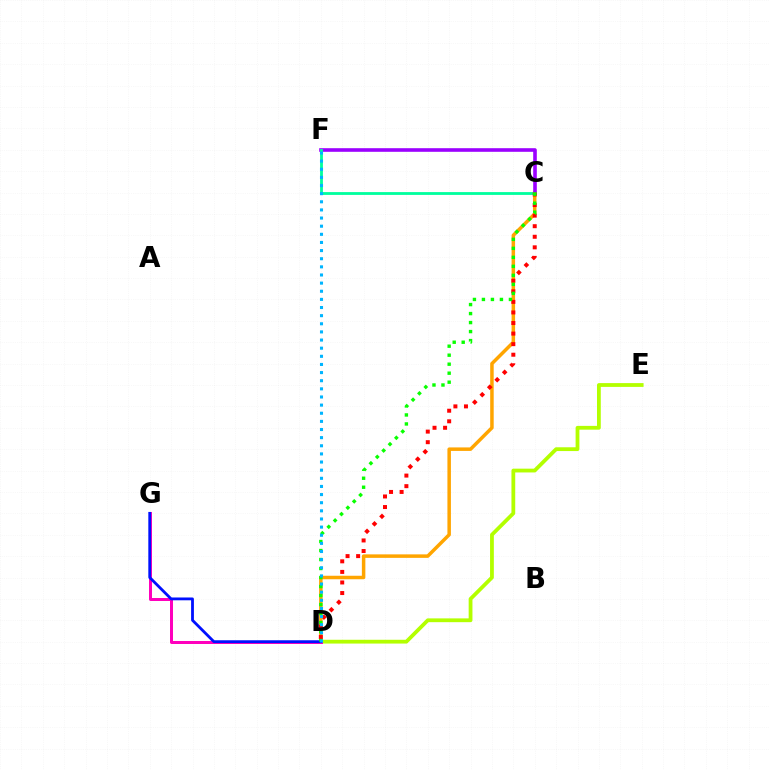{('C', 'D'): [{'color': '#ffa500', 'line_style': 'solid', 'thickness': 2.52}, {'color': '#ff0000', 'line_style': 'dotted', 'thickness': 2.87}, {'color': '#08ff00', 'line_style': 'dotted', 'thickness': 2.45}], ('D', 'E'): [{'color': '#b3ff00', 'line_style': 'solid', 'thickness': 2.73}], ('C', 'F'): [{'color': '#9b00ff', 'line_style': 'solid', 'thickness': 2.6}, {'color': '#00ff9d', 'line_style': 'solid', 'thickness': 2.02}], ('D', 'G'): [{'color': '#ff00bd', 'line_style': 'solid', 'thickness': 2.16}, {'color': '#0010ff', 'line_style': 'solid', 'thickness': 2.02}], ('D', 'F'): [{'color': '#00b5ff', 'line_style': 'dotted', 'thickness': 2.21}]}